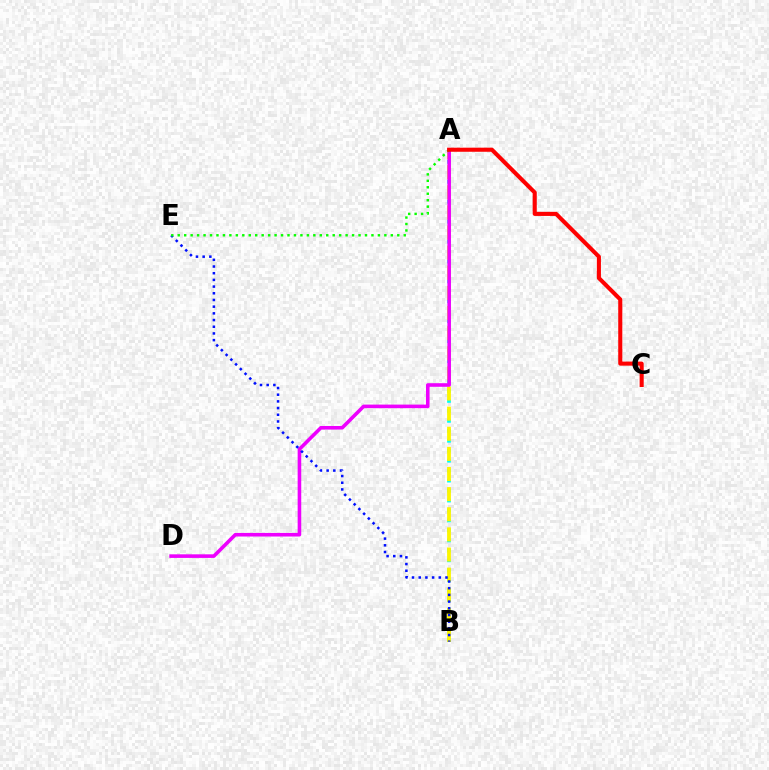{('A', 'B'): [{'color': '#00fff6', 'line_style': 'dotted', 'thickness': 2.71}, {'color': '#fcf500', 'line_style': 'dashed', 'thickness': 2.73}], ('A', 'D'): [{'color': '#ee00ff', 'line_style': 'solid', 'thickness': 2.58}], ('B', 'E'): [{'color': '#0010ff', 'line_style': 'dotted', 'thickness': 1.82}], ('A', 'E'): [{'color': '#08ff00', 'line_style': 'dotted', 'thickness': 1.75}], ('A', 'C'): [{'color': '#ff0000', 'line_style': 'solid', 'thickness': 2.94}]}